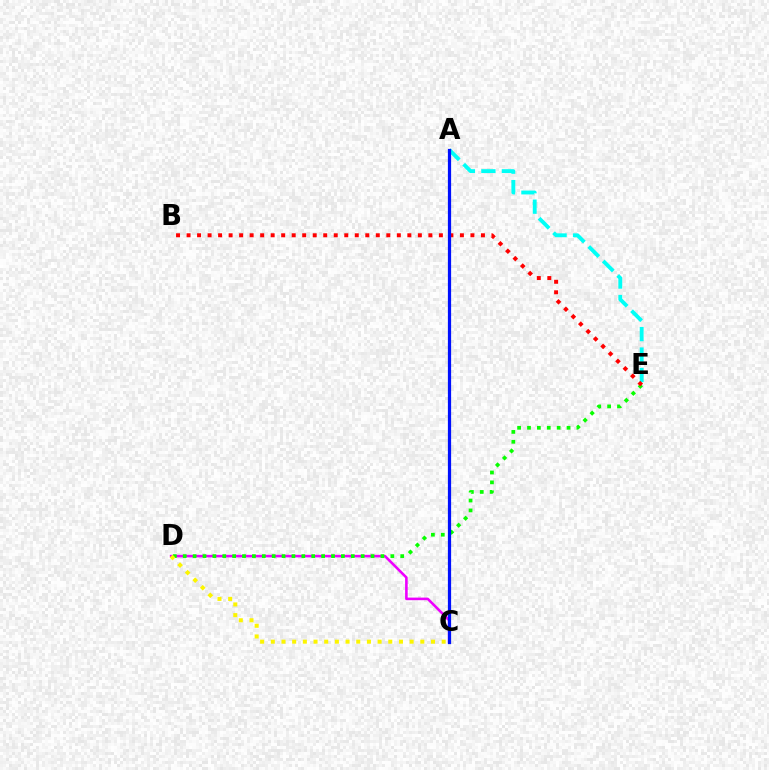{('C', 'D'): [{'color': '#ee00ff', 'line_style': 'solid', 'thickness': 1.87}, {'color': '#fcf500', 'line_style': 'dotted', 'thickness': 2.9}], ('D', 'E'): [{'color': '#08ff00', 'line_style': 'dotted', 'thickness': 2.69}], ('A', 'E'): [{'color': '#00fff6', 'line_style': 'dashed', 'thickness': 2.78}], ('B', 'E'): [{'color': '#ff0000', 'line_style': 'dotted', 'thickness': 2.86}], ('A', 'C'): [{'color': '#0010ff', 'line_style': 'solid', 'thickness': 2.33}]}